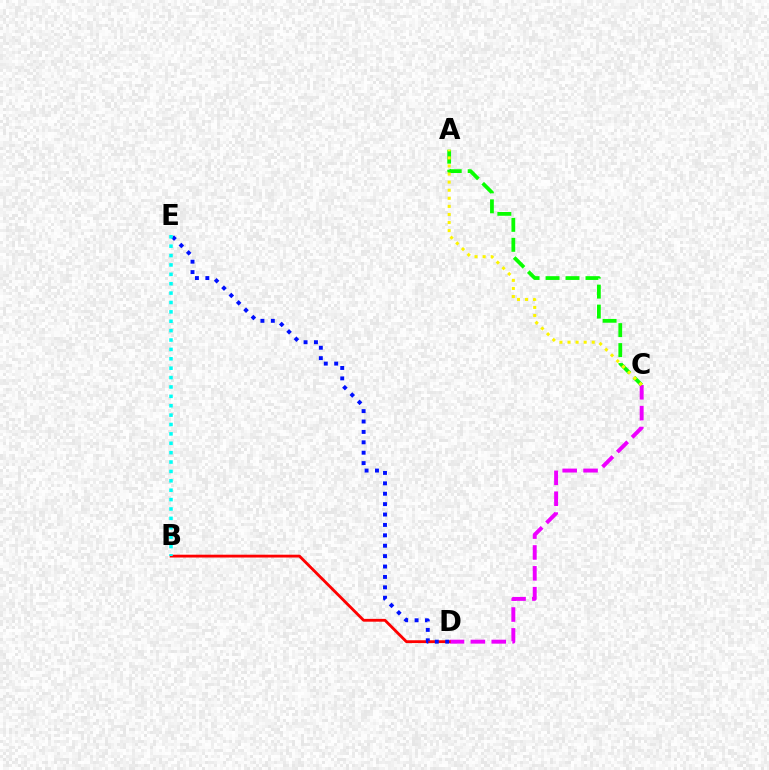{('C', 'D'): [{'color': '#ee00ff', 'line_style': 'dashed', 'thickness': 2.83}], ('B', 'D'): [{'color': '#ff0000', 'line_style': 'solid', 'thickness': 2.03}], ('A', 'C'): [{'color': '#08ff00', 'line_style': 'dashed', 'thickness': 2.71}, {'color': '#fcf500', 'line_style': 'dotted', 'thickness': 2.19}], ('D', 'E'): [{'color': '#0010ff', 'line_style': 'dotted', 'thickness': 2.83}], ('B', 'E'): [{'color': '#00fff6', 'line_style': 'dotted', 'thickness': 2.55}]}